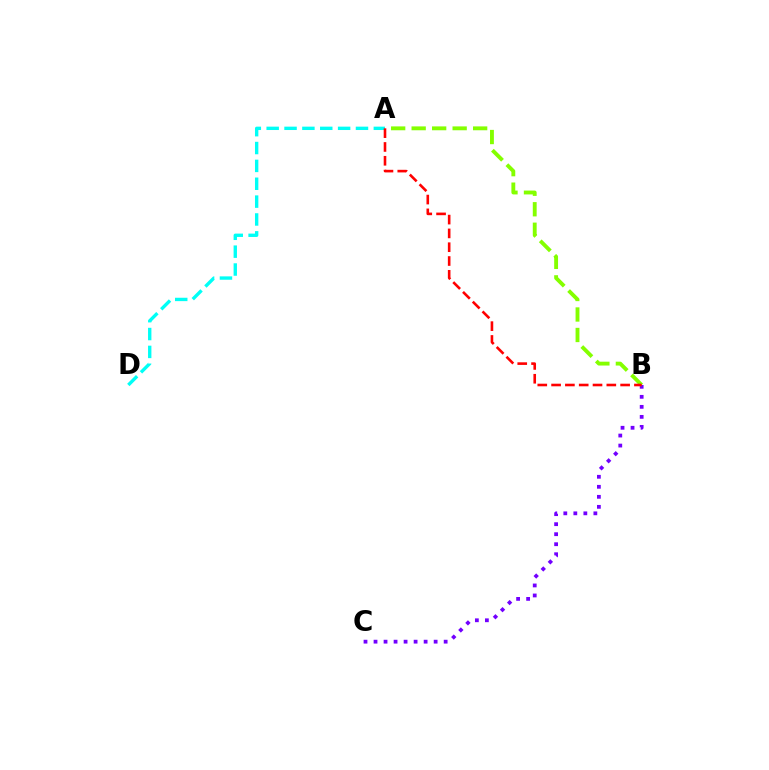{('B', 'C'): [{'color': '#7200ff', 'line_style': 'dotted', 'thickness': 2.72}], ('A', 'B'): [{'color': '#84ff00', 'line_style': 'dashed', 'thickness': 2.78}, {'color': '#ff0000', 'line_style': 'dashed', 'thickness': 1.88}], ('A', 'D'): [{'color': '#00fff6', 'line_style': 'dashed', 'thickness': 2.43}]}